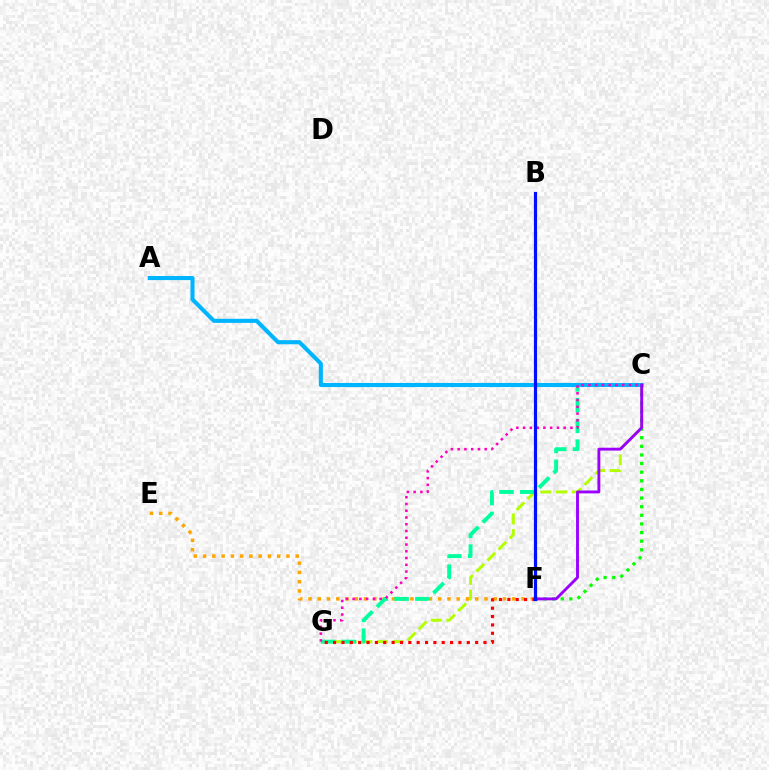{('C', 'G'): [{'color': '#b3ff00', 'line_style': 'dashed', 'thickness': 2.13}, {'color': '#00ff9d', 'line_style': 'dashed', 'thickness': 2.82}, {'color': '#ff00bd', 'line_style': 'dotted', 'thickness': 1.84}], ('E', 'F'): [{'color': '#ffa500', 'line_style': 'dotted', 'thickness': 2.52}], ('C', 'F'): [{'color': '#08ff00', 'line_style': 'dotted', 'thickness': 2.34}, {'color': '#9b00ff', 'line_style': 'solid', 'thickness': 2.07}], ('F', 'G'): [{'color': '#ff0000', 'line_style': 'dotted', 'thickness': 2.27}], ('A', 'C'): [{'color': '#00b5ff', 'line_style': 'solid', 'thickness': 2.94}], ('B', 'F'): [{'color': '#0010ff', 'line_style': 'solid', 'thickness': 2.29}]}